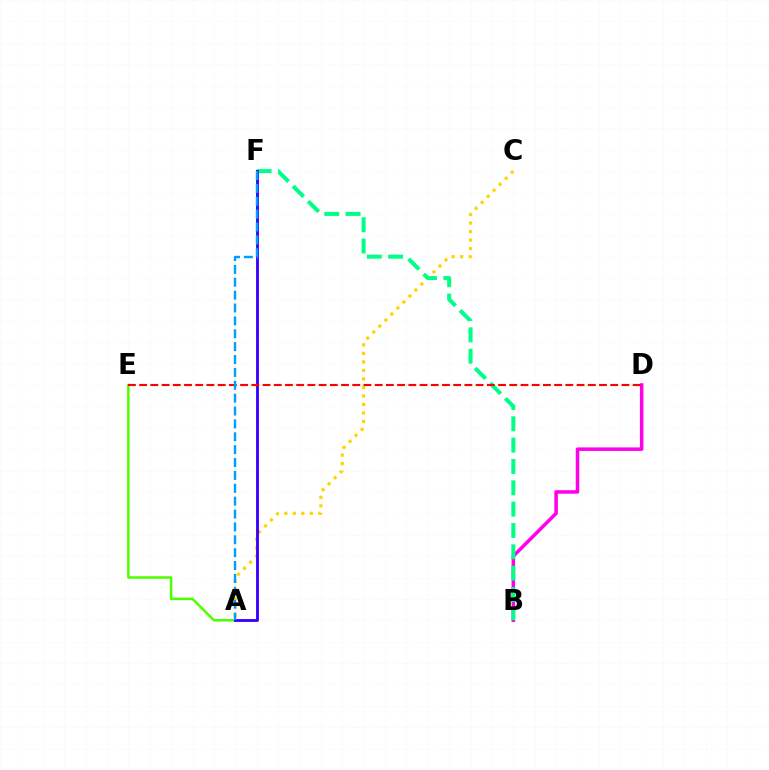{('A', 'C'): [{'color': '#ffd500', 'line_style': 'dotted', 'thickness': 2.31}], ('B', 'D'): [{'color': '#ff00ed', 'line_style': 'solid', 'thickness': 2.53}], ('B', 'F'): [{'color': '#00ff86', 'line_style': 'dashed', 'thickness': 2.9}], ('A', 'E'): [{'color': '#4fff00', 'line_style': 'solid', 'thickness': 1.8}], ('A', 'F'): [{'color': '#3700ff', 'line_style': 'solid', 'thickness': 2.06}, {'color': '#009eff', 'line_style': 'dashed', 'thickness': 1.75}], ('D', 'E'): [{'color': '#ff0000', 'line_style': 'dashed', 'thickness': 1.52}]}